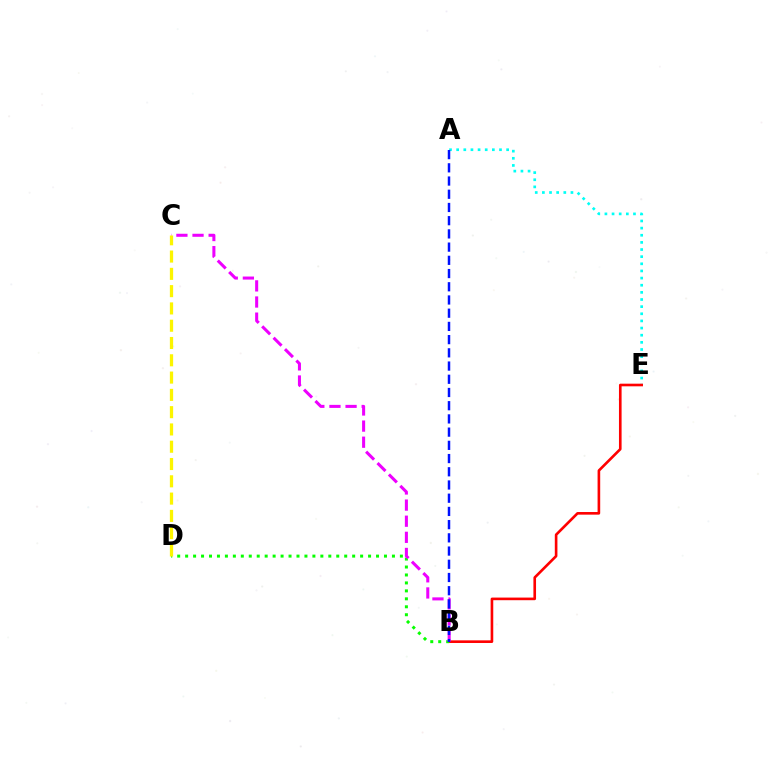{('A', 'E'): [{'color': '#00fff6', 'line_style': 'dotted', 'thickness': 1.94}], ('B', 'E'): [{'color': '#ff0000', 'line_style': 'solid', 'thickness': 1.89}], ('B', 'D'): [{'color': '#08ff00', 'line_style': 'dotted', 'thickness': 2.16}], ('B', 'C'): [{'color': '#ee00ff', 'line_style': 'dashed', 'thickness': 2.19}], ('A', 'B'): [{'color': '#0010ff', 'line_style': 'dashed', 'thickness': 1.8}], ('C', 'D'): [{'color': '#fcf500', 'line_style': 'dashed', 'thickness': 2.35}]}